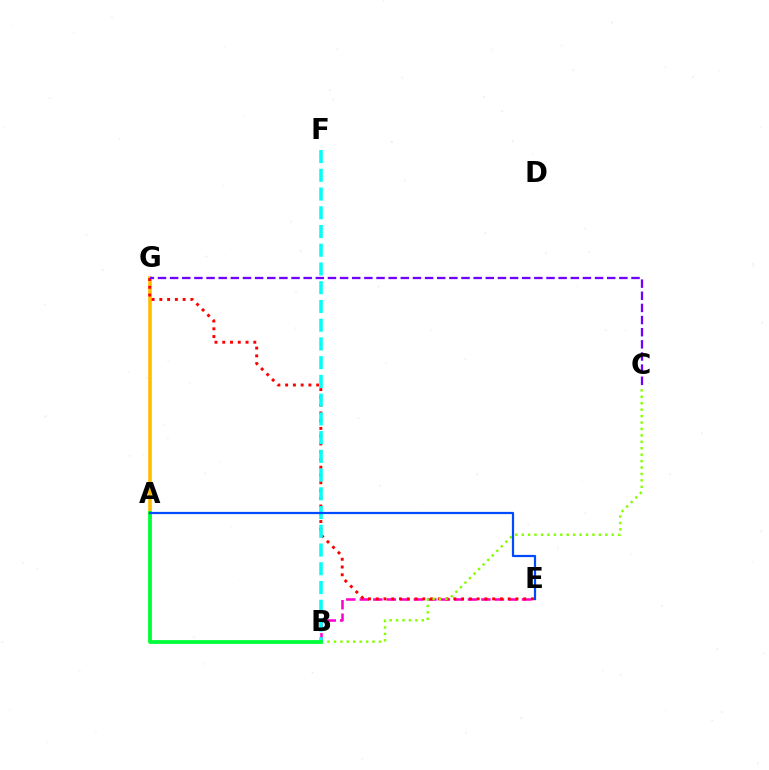{('B', 'E'): [{'color': '#ff00cf', 'line_style': 'dashed', 'thickness': 1.84}], ('A', 'G'): [{'color': '#ffbd00', 'line_style': 'solid', 'thickness': 2.6}], ('E', 'G'): [{'color': '#ff0000', 'line_style': 'dotted', 'thickness': 2.11}], ('C', 'G'): [{'color': '#7200ff', 'line_style': 'dashed', 'thickness': 1.65}], ('B', 'C'): [{'color': '#84ff00', 'line_style': 'dotted', 'thickness': 1.75}], ('B', 'F'): [{'color': '#00fff6', 'line_style': 'dashed', 'thickness': 2.55}], ('A', 'B'): [{'color': '#00ff39', 'line_style': 'solid', 'thickness': 2.73}], ('A', 'E'): [{'color': '#004bff', 'line_style': 'solid', 'thickness': 1.6}]}